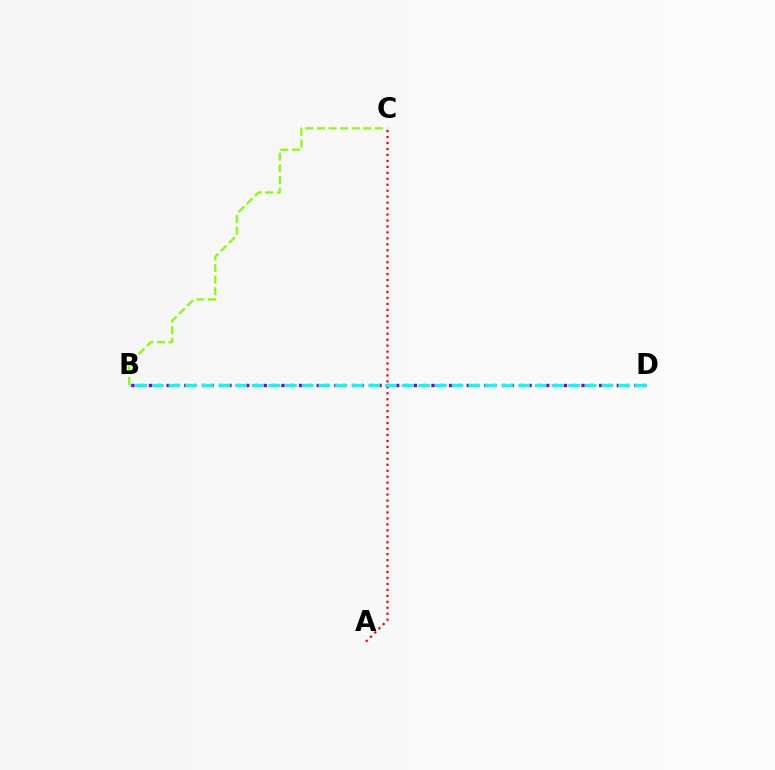{('A', 'C'): [{'color': '#ff0000', 'line_style': 'dotted', 'thickness': 1.62}], ('B', 'D'): [{'color': '#7200ff', 'line_style': 'dotted', 'thickness': 2.4}, {'color': '#00fff6', 'line_style': 'dashed', 'thickness': 2.26}], ('B', 'C'): [{'color': '#84ff00', 'line_style': 'dashed', 'thickness': 1.57}]}